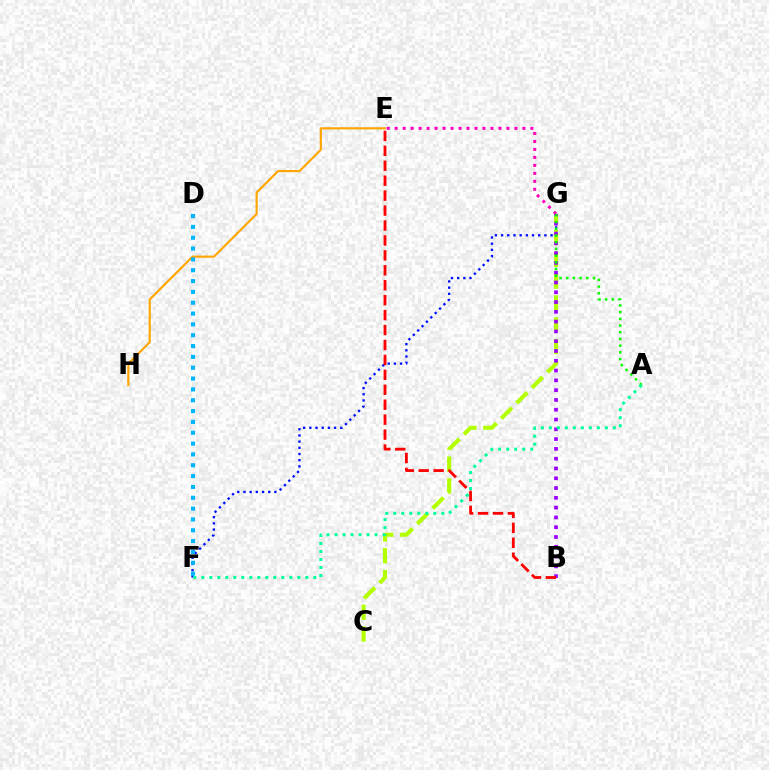{('F', 'G'): [{'color': '#0010ff', 'line_style': 'dotted', 'thickness': 1.68}], ('E', 'H'): [{'color': '#ffa500', 'line_style': 'solid', 'thickness': 1.54}], ('E', 'G'): [{'color': '#ff00bd', 'line_style': 'dotted', 'thickness': 2.17}], ('C', 'G'): [{'color': '#b3ff00', 'line_style': 'dashed', 'thickness': 2.96}], ('B', 'G'): [{'color': '#9b00ff', 'line_style': 'dotted', 'thickness': 2.66}], ('A', 'G'): [{'color': '#08ff00', 'line_style': 'dotted', 'thickness': 1.82}], ('B', 'E'): [{'color': '#ff0000', 'line_style': 'dashed', 'thickness': 2.03}], ('D', 'F'): [{'color': '#00b5ff', 'line_style': 'dotted', 'thickness': 2.94}], ('A', 'F'): [{'color': '#00ff9d', 'line_style': 'dotted', 'thickness': 2.17}]}